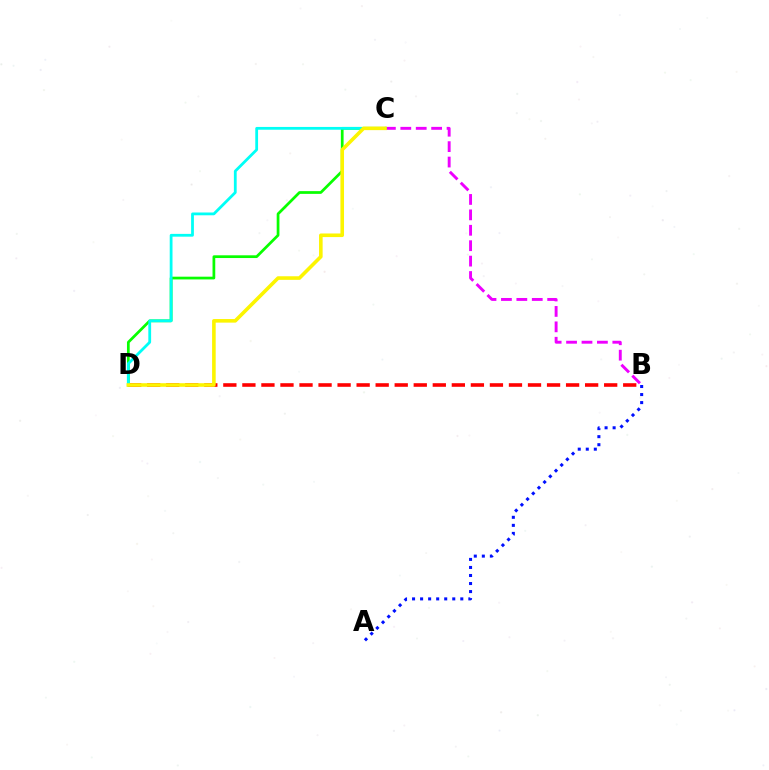{('A', 'B'): [{'color': '#0010ff', 'line_style': 'dotted', 'thickness': 2.18}], ('B', 'D'): [{'color': '#ff0000', 'line_style': 'dashed', 'thickness': 2.59}], ('B', 'C'): [{'color': '#ee00ff', 'line_style': 'dashed', 'thickness': 2.09}], ('C', 'D'): [{'color': '#08ff00', 'line_style': 'solid', 'thickness': 1.97}, {'color': '#00fff6', 'line_style': 'solid', 'thickness': 2.01}, {'color': '#fcf500', 'line_style': 'solid', 'thickness': 2.58}]}